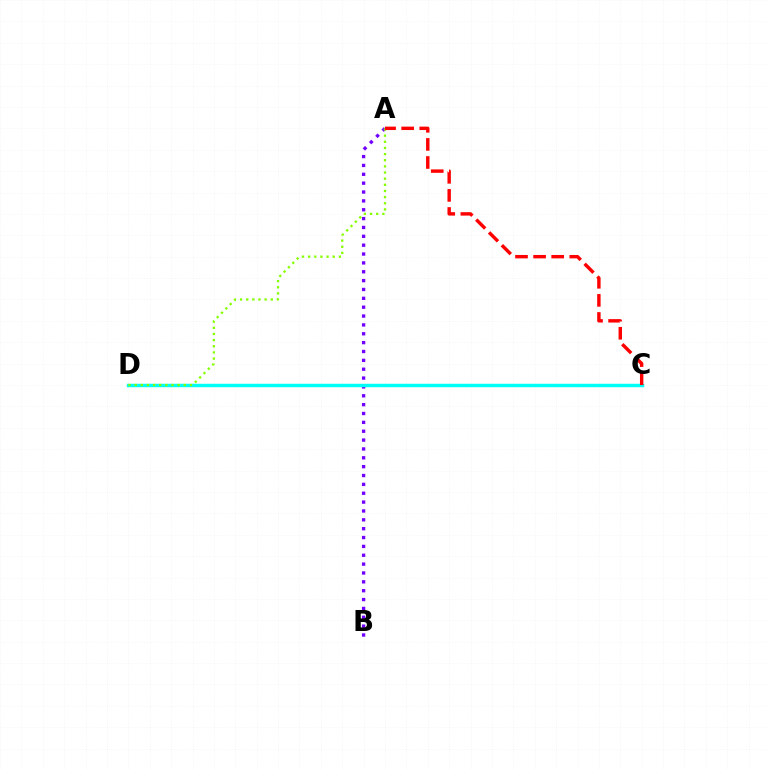{('A', 'B'): [{'color': '#7200ff', 'line_style': 'dotted', 'thickness': 2.41}], ('C', 'D'): [{'color': '#00fff6', 'line_style': 'solid', 'thickness': 2.47}], ('A', 'D'): [{'color': '#84ff00', 'line_style': 'dotted', 'thickness': 1.67}], ('A', 'C'): [{'color': '#ff0000', 'line_style': 'dashed', 'thickness': 2.46}]}